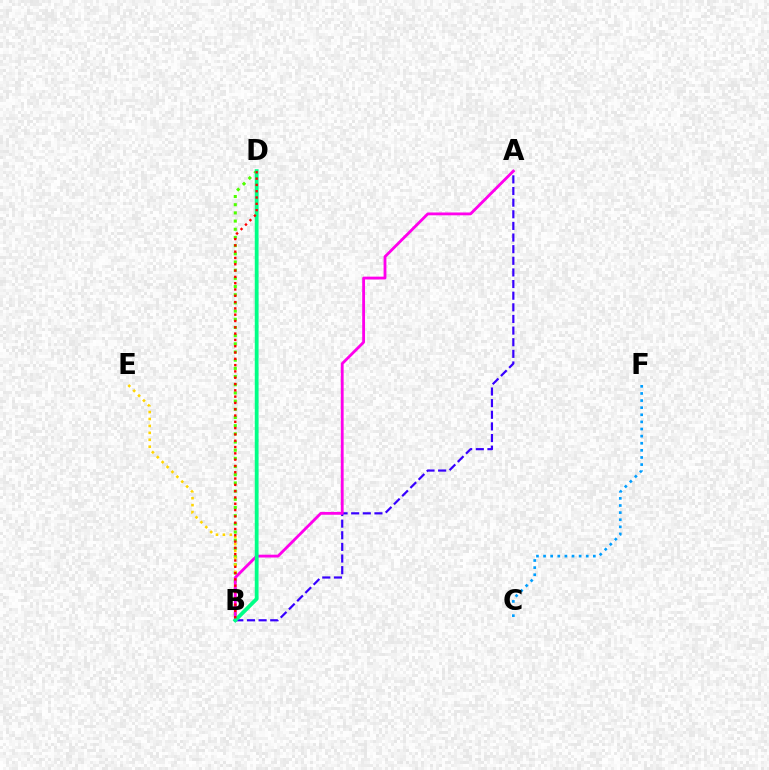{('B', 'D'): [{'color': '#4fff00', 'line_style': 'dotted', 'thickness': 2.22}, {'color': '#00ff86', 'line_style': 'solid', 'thickness': 2.74}, {'color': '#ff0000', 'line_style': 'dotted', 'thickness': 1.71}], ('B', 'E'): [{'color': '#ffd500', 'line_style': 'dotted', 'thickness': 1.88}], ('C', 'F'): [{'color': '#009eff', 'line_style': 'dotted', 'thickness': 1.93}], ('A', 'B'): [{'color': '#3700ff', 'line_style': 'dashed', 'thickness': 1.58}, {'color': '#ff00ed', 'line_style': 'solid', 'thickness': 2.04}]}